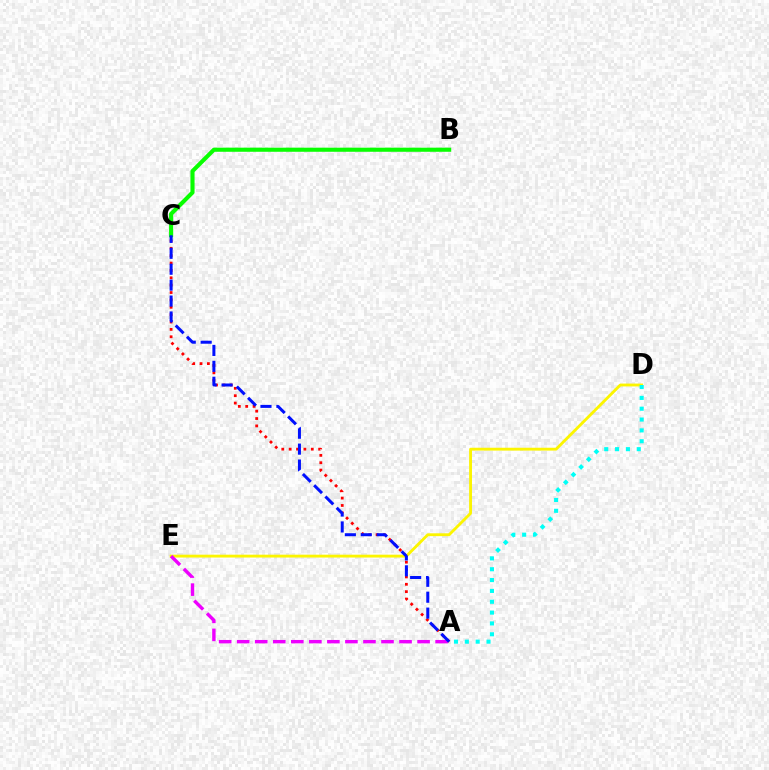{('A', 'C'): [{'color': '#ff0000', 'line_style': 'dotted', 'thickness': 2.0}, {'color': '#0010ff', 'line_style': 'dashed', 'thickness': 2.16}], ('D', 'E'): [{'color': '#fcf500', 'line_style': 'solid', 'thickness': 2.05}], ('B', 'C'): [{'color': '#08ff00', 'line_style': 'solid', 'thickness': 2.96}], ('A', 'E'): [{'color': '#ee00ff', 'line_style': 'dashed', 'thickness': 2.45}], ('A', 'D'): [{'color': '#00fff6', 'line_style': 'dotted', 'thickness': 2.94}]}